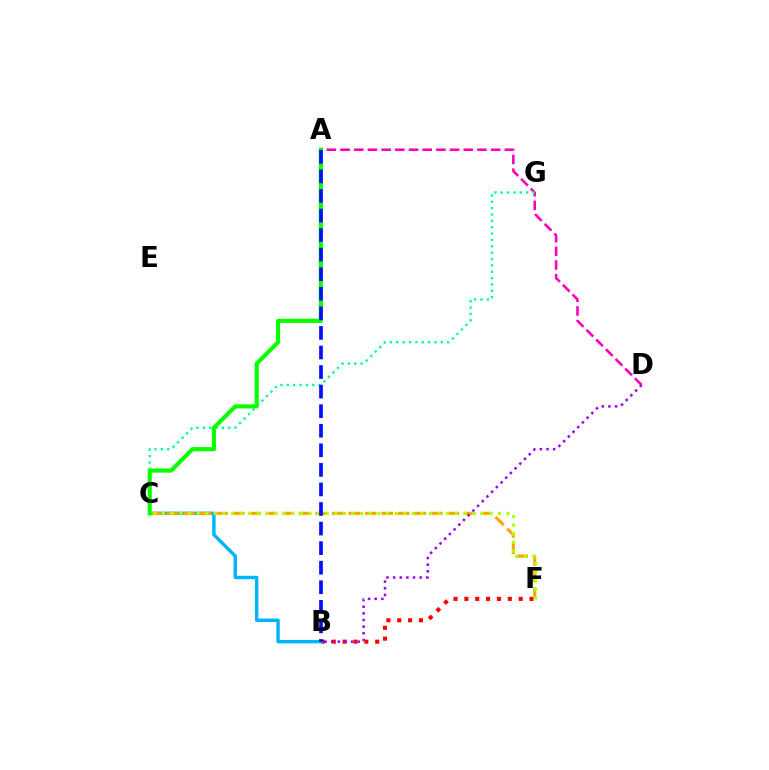{('B', 'F'): [{'color': '#ff0000', 'line_style': 'dotted', 'thickness': 2.95}], ('B', 'C'): [{'color': '#00b5ff', 'line_style': 'solid', 'thickness': 2.47}], ('C', 'F'): [{'color': '#ffa500', 'line_style': 'dashed', 'thickness': 2.24}, {'color': '#b3ff00', 'line_style': 'dotted', 'thickness': 2.34}], ('A', 'D'): [{'color': '#ff00bd', 'line_style': 'dashed', 'thickness': 1.86}], ('B', 'D'): [{'color': '#9b00ff', 'line_style': 'dotted', 'thickness': 1.8}], ('C', 'G'): [{'color': '#00ff9d', 'line_style': 'dotted', 'thickness': 1.73}], ('A', 'C'): [{'color': '#08ff00', 'line_style': 'solid', 'thickness': 2.98}], ('A', 'B'): [{'color': '#0010ff', 'line_style': 'dashed', 'thickness': 2.66}]}